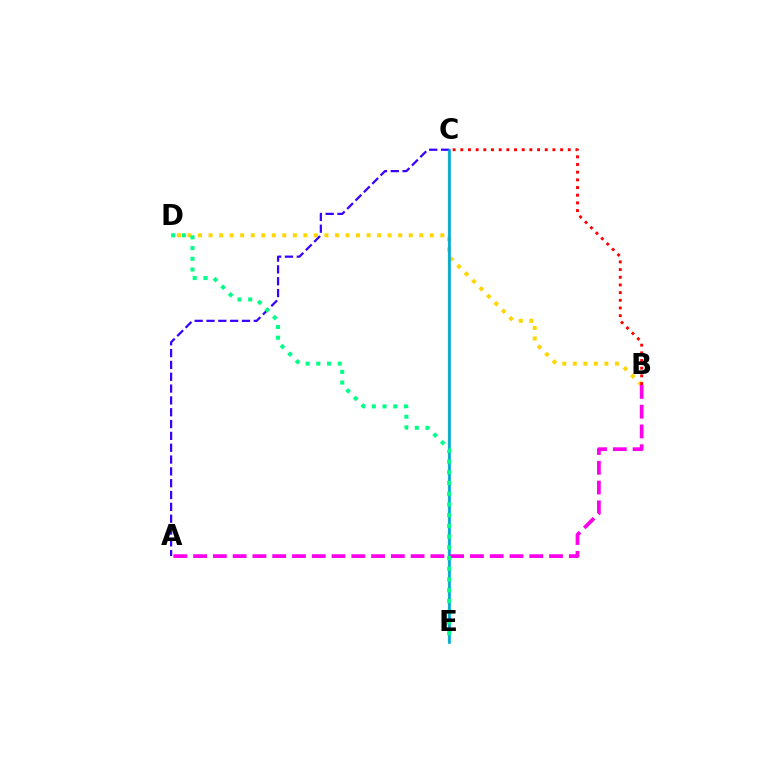{('B', 'D'): [{'color': '#ffd500', 'line_style': 'dotted', 'thickness': 2.86}], ('C', 'E'): [{'color': '#4fff00', 'line_style': 'solid', 'thickness': 1.72}, {'color': '#009eff', 'line_style': 'solid', 'thickness': 1.83}], ('A', 'C'): [{'color': '#3700ff', 'line_style': 'dashed', 'thickness': 1.61}], ('A', 'B'): [{'color': '#ff00ed', 'line_style': 'dashed', 'thickness': 2.69}], ('D', 'E'): [{'color': '#00ff86', 'line_style': 'dotted', 'thickness': 2.91}], ('B', 'C'): [{'color': '#ff0000', 'line_style': 'dotted', 'thickness': 2.09}]}